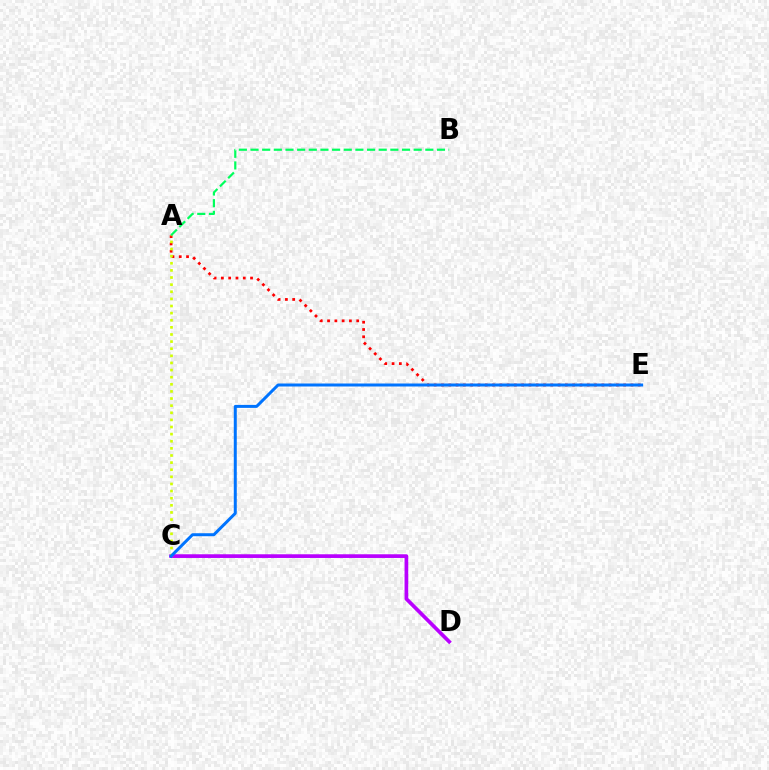{('C', 'D'): [{'color': '#b900ff', 'line_style': 'solid', 'thickness': 2.66}], ('A', 'E'): [{'color': '#ff0000', 'line_style': 'dotted', 'thickness': 1.98}], ('A', 'C'): [{'color': '#d1ff00', 'line_style': 'dotted', 'thickness': 1.93}], ('A', 'B'): [{'color': '#00ff5c', 'line_style': 'dashed', 'thickness': 1.58}], ('C', 'E'): [{'color': '#0074ff', 'line_style': 'solid', 'thickness': 2.15}]}